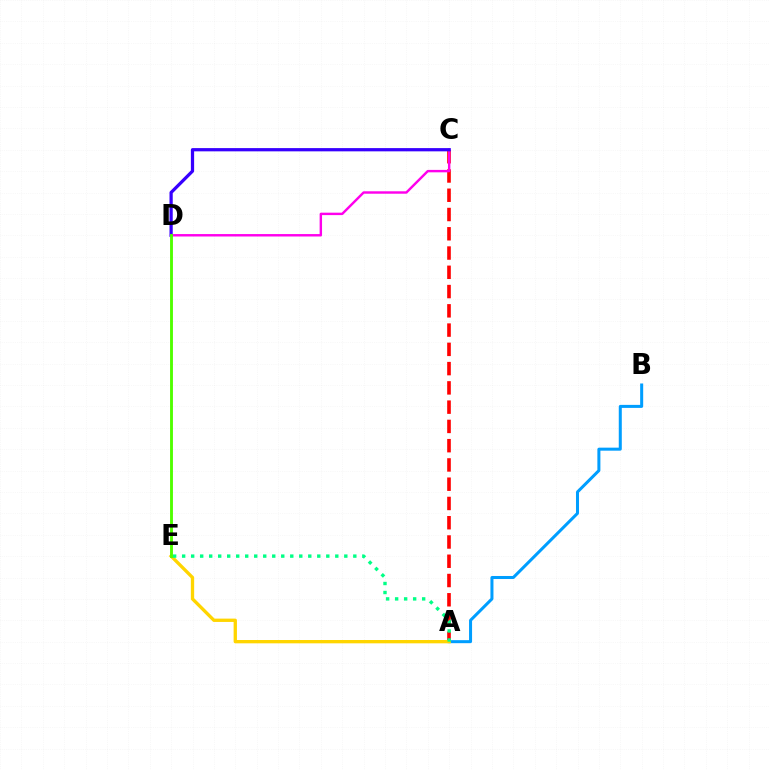{('A', 'B'): [{'color': '#009eff', 'line_style': 'solid', 'thickness': 2.18}], ('A', 'C'): [{'color': '#ff0000', 'line_style': 'dashed', 'thickness': 2.62}], ('A', 'E'): [{'color': '#ffd500', 'line_style': 'solid', 'thickness': 2.39}, {'color': '#00ff86', 'line_style': 'dotted', 'thickness': 2.45}], ('C', 'D'): [{'color': '#ff00ed', 'line_style': 'solid', 'thickness': 1.75}, {'color': '#3700ff', 'line_style': 'solid', 'thickness': 2.33}], ('D', 'E'): [{'color': '#4fff00', 'line_style': 'solid', 'thickness': 2.07}]}